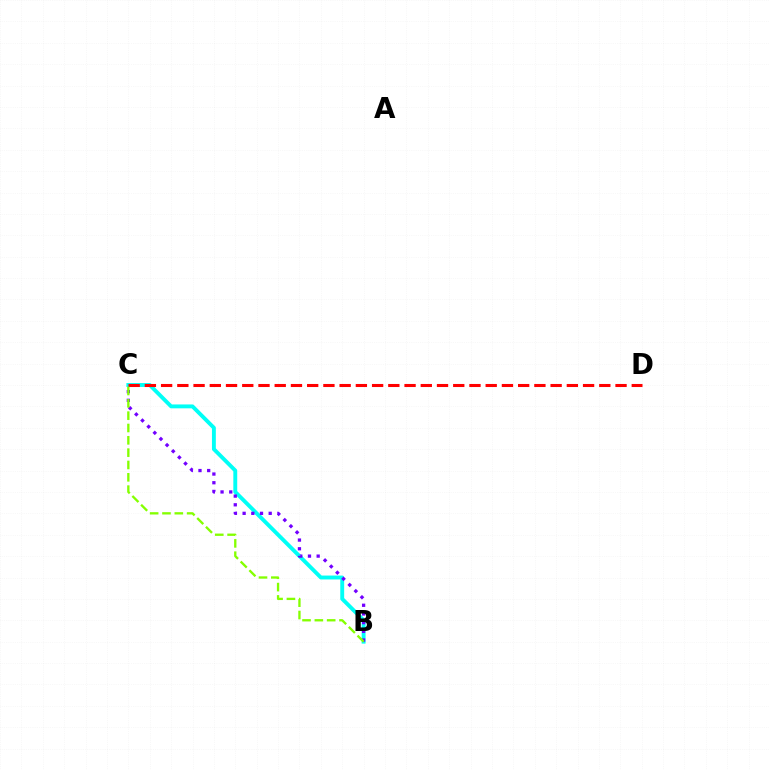{('B', 'C'): [{'color': '#00fff6', 'line_style': 'solid', 'thickness': 2.8}, {'color': '#7200ff', 'line_style': 'dotted', 'thickness': 2.36}, {'color': '#84ff00', 'line_style': 'dashed', 'thickness': 1.67}], ('C', 'D'): [{'color': '#ff0000', 'line_style': 'dashed', 'thickness': 2.2}]}